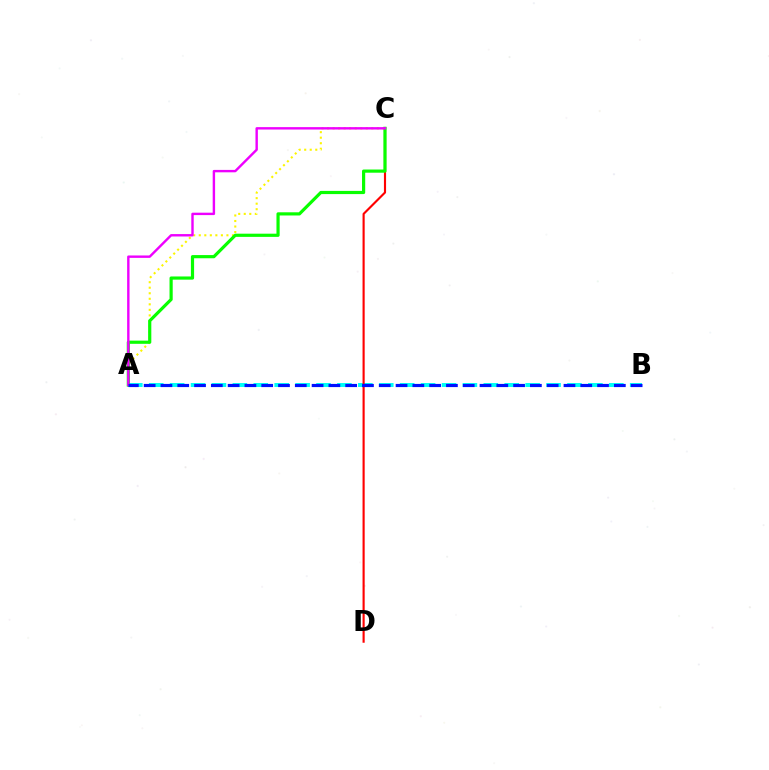{('A', 'B'): [{'color': '#00fff6', 'line_style': 'dashed', 'thickness': 2.84}, {'color': '#0010ff', 'line_style': 'dashed', 'thickness': 2.28}], ('C', 'D'): [{'color': '#ff0000', 'line_style': 'solid', 'thickness': 1.54}], ('A', 'C'): [{'color': '#fcf500', 'line_style': 'dotted', 'thickness': 1.5}, {'color': '#08ff00', 'line_style': 'solid', 'thickness': 2.29}, {'color': '#ee00ff', 'line_style': 'solid', 'thickness': 1.73}]}